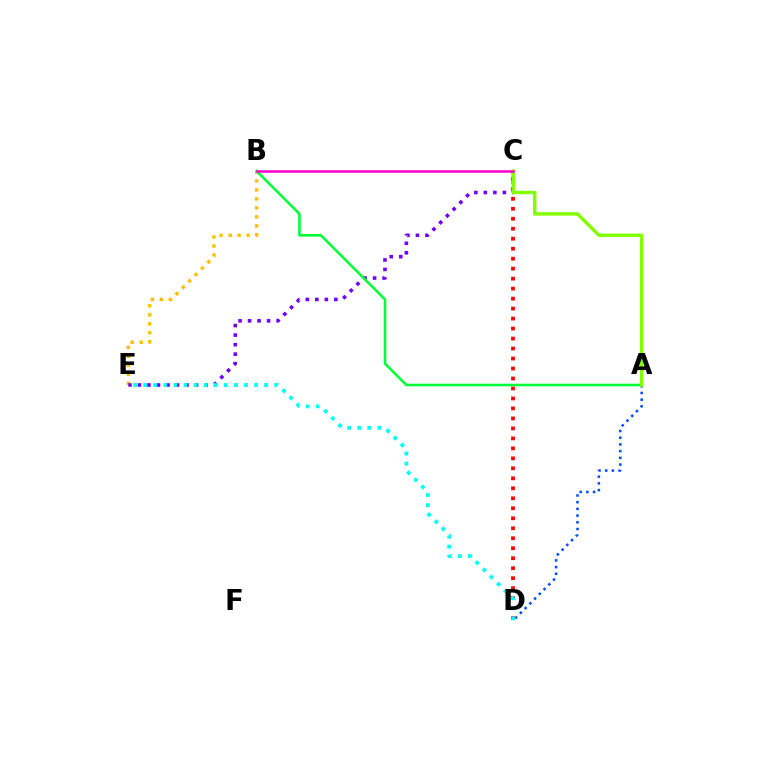{('A', 'D'): [{'color': '#004bff', 'line_style': 'dotted', 'thickness': 1.82}], ('B', 'E'): [{'color': '#ffbd00', 'line_style': 'dotted', 'thickness': 2.44}], ('C', 'E'): [{'color': '#7200ff', 'line_style': 'dotted', 'thickness': 2.59}], ('C', 'D'): [{'color': '#ff0000', 'line_style': 'dotted', 'thickness': 2.71}], ('A', 'B'): [{'color': '#00ff39', 'line_style': 'solid', 'thickness': 1.87}], ('A', 'C'): [{'color': '#84ff00', 'line_style': 'solid', 'thickness': 2.49}], ('B', 'C'): [{'color': '#ff00cf', 'line_style': 'solid', 'thickness': 1.82}], ('D', 'E'): [{'color': '#00fff6', 'line_style': 'dotted', 'thickness': 2.74}]}